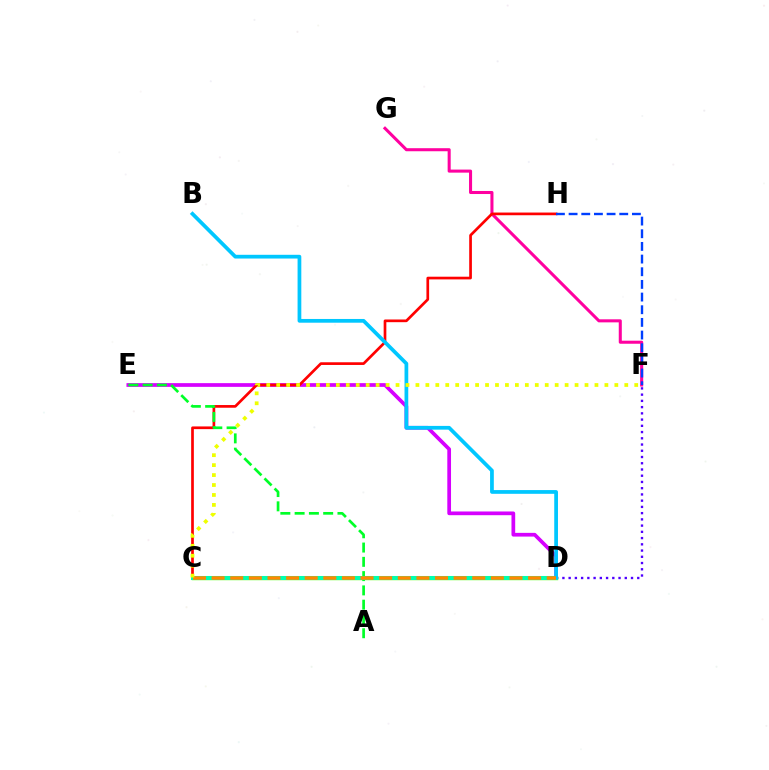{('D', 'E'): [{'color': '#d600ff', 'line_style': 'solid', 'thickness': 2.68}], ('F', 'G'): [{'color': '#ff00a0', 'line_style': 'solid', 'thickness': 2.2}], ('D', 'F'): [{'color': '#4f00ff', 'line_style': 'dotted', 'thickness': 1.69}], ('C', 'D'): [{'color': '#66ff00', 'line_style': 'solid', 'thickness': 2.43}, {'color': '#00ffaf', 'line_style': 'solid', 'thickness': 2.91}, {'color': '#ff8800', 'line_style': 'dashed', 'thickness': 2.53}], ('C', 'H'): [{'color': '#ff0000', 'line_style': 'solid', 'thickness': 1.94}], ('A', 'E'): [{'color': '#00ff27', 'line_style': 'dashed', 'thickness': 1.94}], ('F', 'H'): [{'color': '#003fff', 'line_style': 'dashed', 'thickness': 1.72}], ('B', 'D'): [{'color': '#00c7ff', 'line_style': 'solid', 'thickness': 2.69}], ('C', 'F'): [{'color': '#eeff00', 'line_style': 'dotted', 'thickness': 2.7}]}